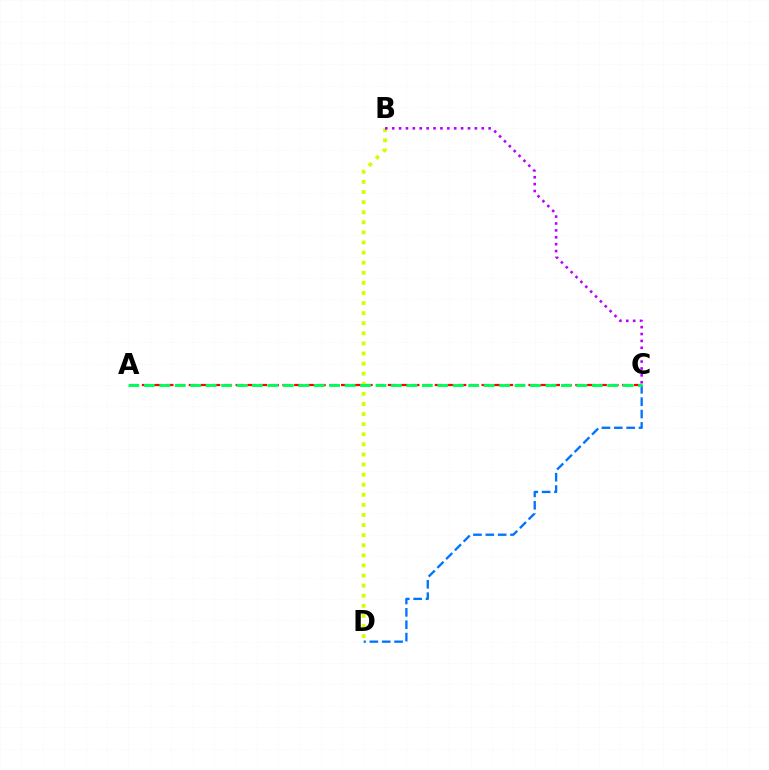{('A', 'C'): [{'color': '#ff0000', 'line_style': 'dashed', 'thickness': 1.59}, {'color': '#00ff5c', 'line_style': 'dashed', 'thickness': 2.1}], ('B', 'D'): [{'color': '#d1ff00', 'line_style': 'dotted', 'thickness': 2.74}], ('C', 'D'): [{'color': '#0074ff', 'line_style': 'dashed', 'thickness': 1.68}], ('B', 'C'): [{'color': '#b900ff', 'line_style': 'dotted', 'thickness': 1.87}]}